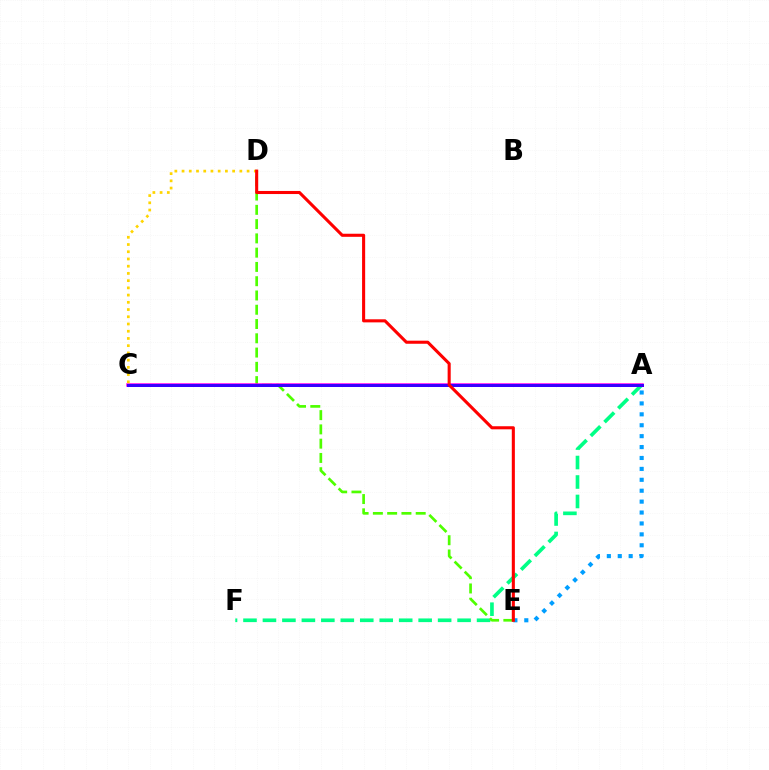{('A', 'E'): [{'color': '#009eff', 'line_style': 'dotted', 'thickness': 2.96}], ('A', 'F'): [{'color': '#00ff86', 'line_style': 'dashed', 'thickness': 2.64}], ('D', 'E'): [{'color': '#4fff00', 'line_style': 'dashed', 'thickness': 1.94}, {'color': '#ff0000', 'line_style': 'solid', 'thickness': 2.22}], ('A', 'C'): [{'color': '#ff00ed', 'line_style': 'solid', 'thickness': 2.53}, {'color': '#3700ff', 'line_style': 'solid', 'thickness': 2.16}], ('C', 'D'): [{'color': '#ffd500', 'line_style': 'dotted', 'thickness': 1.96}]}